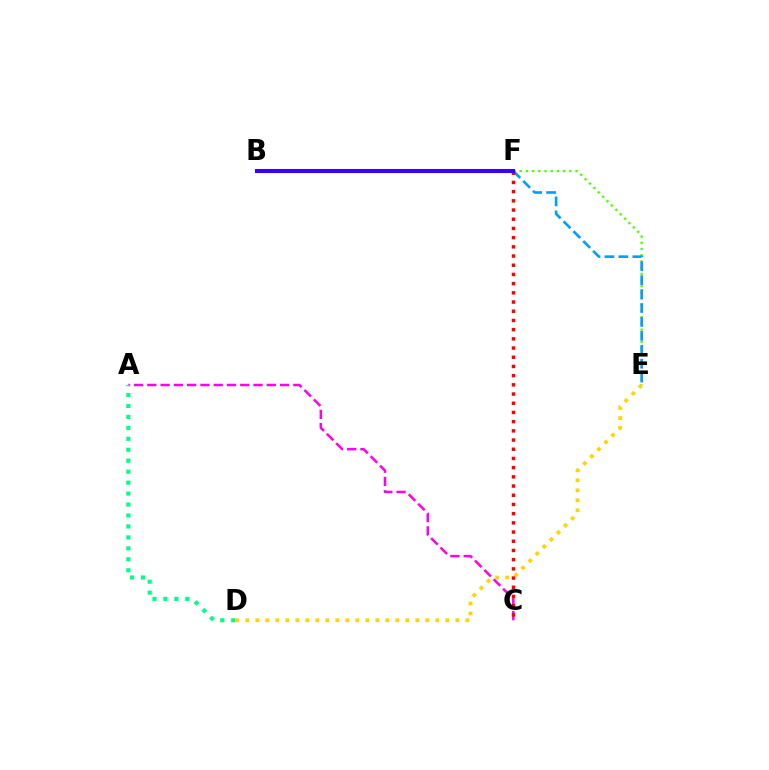{('E', 'F'): [{'color': '#4fff00', 'line_style': 'dotted', 'thickness': 1.69}, {'color': '#009eff', 'line_style': 'dashed', 'thickness': 1.89}], ('D', 'E'): [{'color': '#ffd500', 'line_style': 'dotted', 'thickness': 2.72}], ('A', 'C'): [{'color': '#ff00ed', 'line_style': 'dashed', 'thickness': 1.8}], ('A', 'D'): [{'color': '#00ff86', 'line_style': 'dotted', 'thickness': 2.98}], ('C', 'F'): [{'color': '#ff0000', 'line_style': 'dotted', 'thickness': 2.5}], ('B', 'F'): [{'color': '#3700ff', 'line_style': 'solid', 'thickness': 2.94}]}